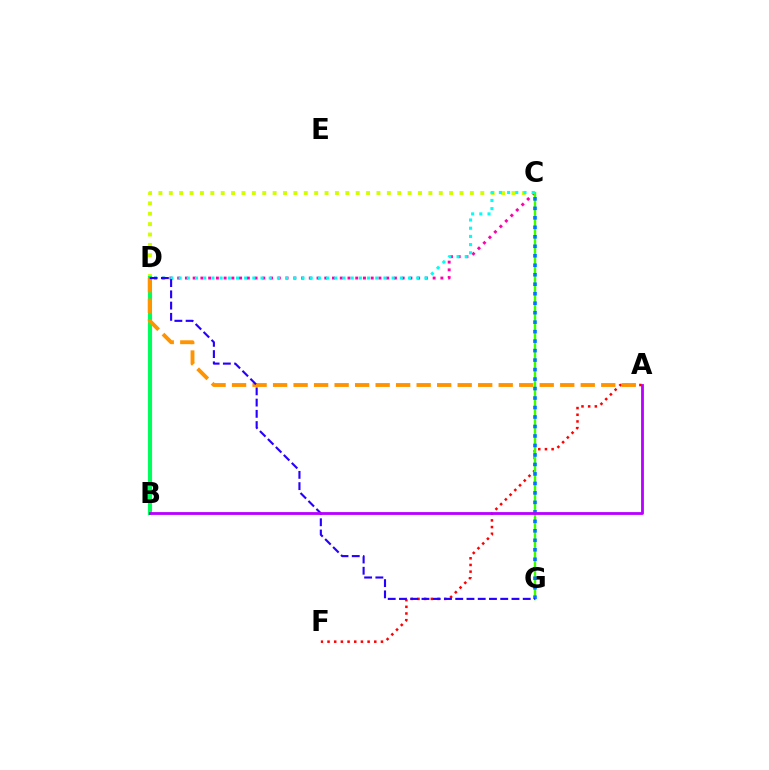{('C', 'D'): [{'color': '#d1ff00', 'line_style': 'dotted', 'thickness': 2.82}, {'color': '#ff00ac', 'line_style': 'dotted', 'thickness': 2.1}, {'color': '#00fff6', 'line_style': 'dotted', 'thickness': 2.23}], ('B', 'D'): [{'color': '#00ff5c', 'line_style': 'solid', 'thickness': 2.97}], ('A', 'F'): [{'color': '#ff0000', 'line_style': 'dotted', 'thickness': 1.81}], ('A', 'D'): [{'color': '#ff9400', 'line_style': 'dashed', 'thickness': 2.79}], ('C', 'G'): [{'color': '#3dff00', 'line_style': 'solid', 'thickness': 1.75}, {'color': '#0074ff', 'line_style': 'dotted', 'thickness': 2.58}], ('D', 'G'): [{'color': '#2500ff', 'line_style': 'dashed', 'thickness': 1.53}], ('A', 'B'): [{'color': '#b900ff', 'line_style': 'solid', 'thickness': 2.03}]}